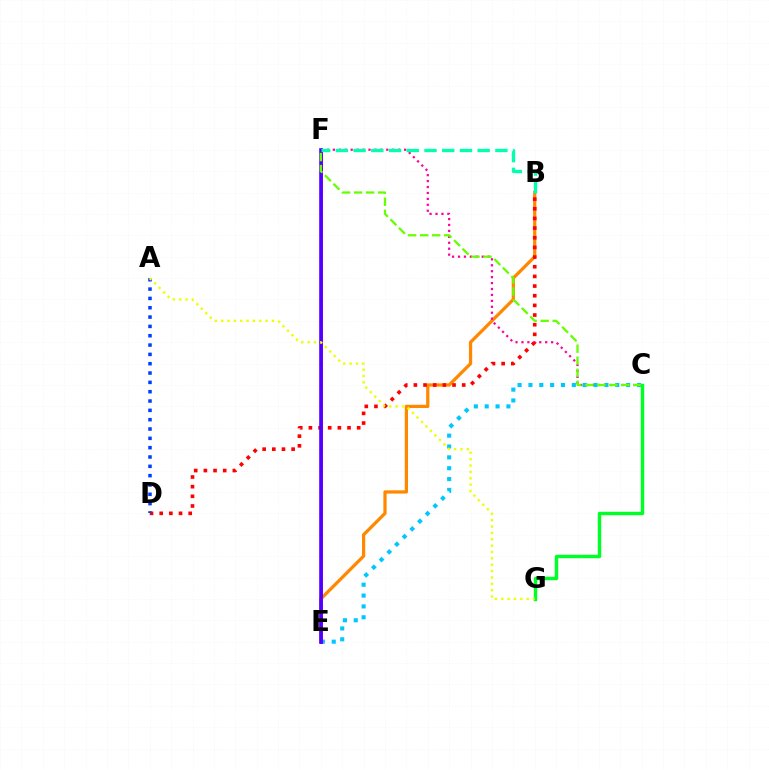{('B', 'E'): [{'color': '#ff8800', 'line_style': 'solid', 'thickness': 2.34}], ('C', 'F'): [{'color': '#ff00a0', 'line_style': 'dotted', 'thickness': 1.61}, {'color': '#66ff00', 'line_style': 'dashed', 'thickness': 1.64}], ('C', 'E'): [{'color': '#00c7ff', 'line_style': 'dotted', 'thickness': 2.95}], ('B', 'D'): [{'color': '#ff0000', 'line_style': 'dotted', 'thickness': 2.62}], ('E', 'F'): [{'color': '#d600ff', 'line_style': 'solid', 'thickness': 2.14}, {'color': '#4f00ff', 'line_style': 'solid', 'thickness': 2.59}], ('B', 'F'): [{'color': '#00ffaf', 'line_style': 'dashed', 'thickness': 2.41}], ('C', 'G'): [{'color': '#00ff27', 'line_style': 'solid', 'thickness': 2.46}], ('A', 'D'): [{'color': '#003fff', 'line_style': 'dotted', 'thickness': 2.53}], ('A', 'G'): [{'color': '#eeff00', 'line_style': 'dotted', 'thickness': 1.73}]}